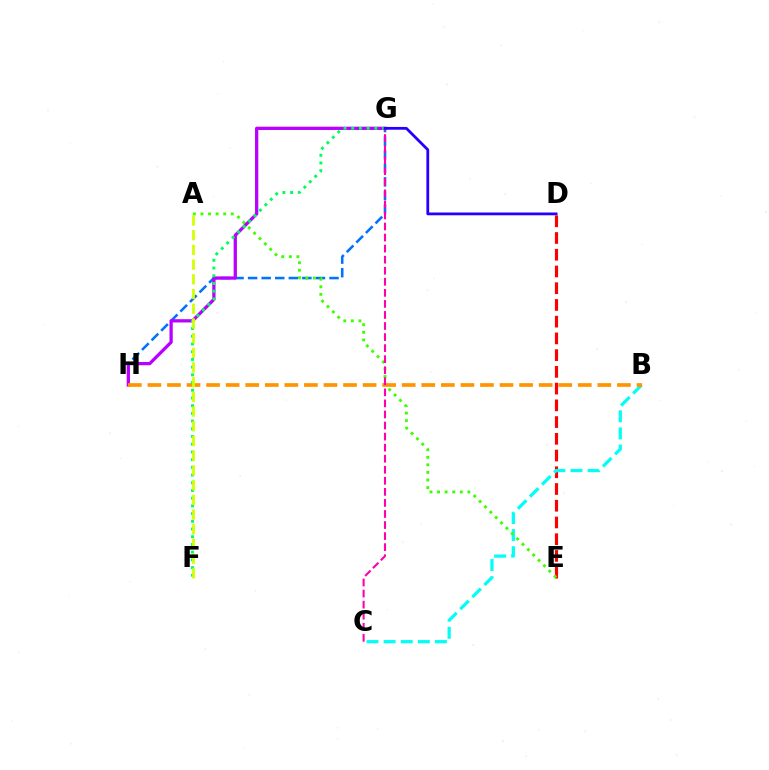{('G', 'H'): [{'color': '#0074ff', 'line_style': 'dashed', 'thickness': 1.84}, {'color': '#b900ff', 'line_style': 'solid', 'thickness': 2.36}], ('D', 'E'): [{'color': '#ff0000', 'line_style': 'dashed', 'thickness': 2.27}], ('B', 'C'): [{'color': '#00fff6', 'line_style': 'dashed', 'thickness': 2.32}], ('A', 'E'): [{'color': '#3dff00', 'line_style': 'dotted', 'thickness': 2.06}], ('B', 'H'): [{'color': '#ff9400', 'line_style': 'dashed', 'thickness': 2.66}], ('F', 'G'): [{'color': '#00ff5c', 'line_style': 'dotted', 'thickness': 2.09}], ('C', 'G'): [{'color': '#ff00ac', 'line_style': 'dashed', 'thickness': 1.5}], ('D', 'G'): [{'color': '#2500ff', 'line_style': 'solid', 'thickness': 2.0}], ('A', 'F'): [{'color': '#d1ff00', 'line_style': 'dashed', 'thickness': 2.0}]}